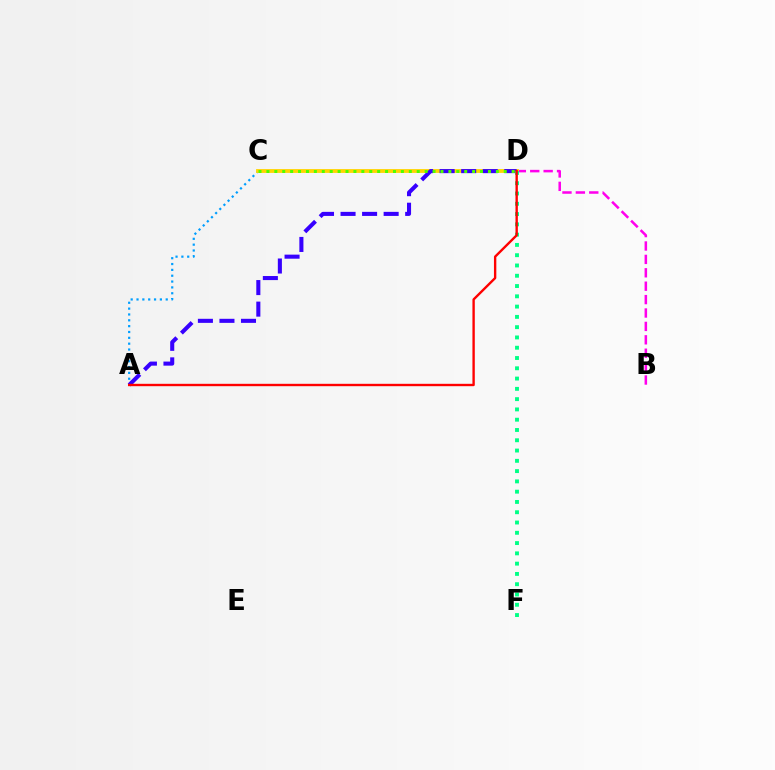{('B', 'D'): [{'color': '#ff00ed', 'line_style': 'dashed', 'thickness': 1.82}], ('A', 'C'): [{'color': '#009eff', 'line_style': 'dotted', 'thickness': 1.59}], ('C', 'D'): [{'color': '#ffd500', 'line_style': 'solid', 'thickness': 2.75}, {'color': '#4fff00', 'line_style': 'dotted', 'thickness': 2.15}], ('A', 'D'): [{'color': '#3700ff', 'line_style': 'dashed', 'thickness': 2.93}, {'color': '#ff0000', 'line_style': 'solid', 'thickness': 1.71}], ('D', 'F'): [{'color': '#00ff86', 'line_style': 'dotted', 'thickness': 2.79}]}